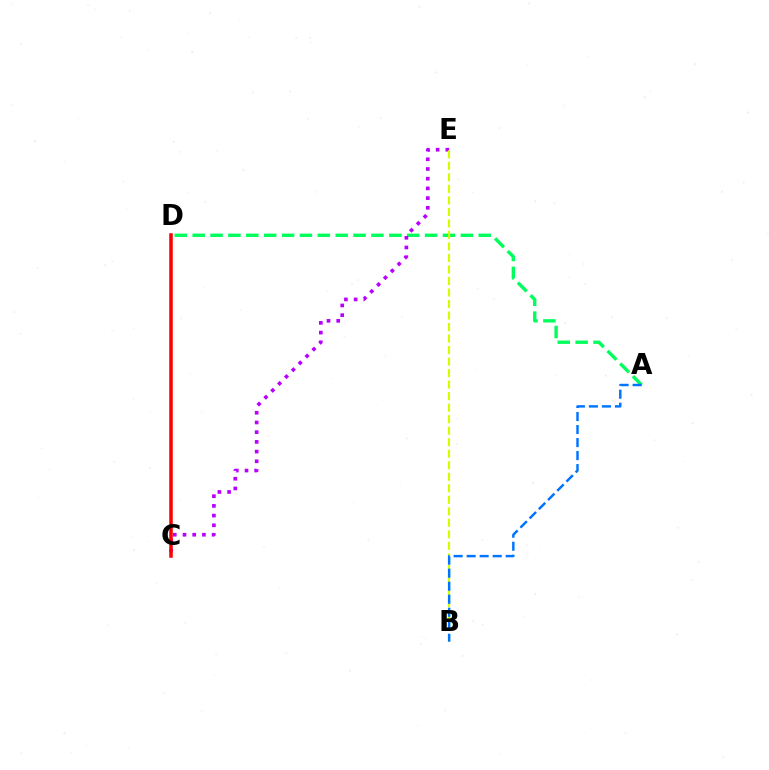{('A', 'D'): [{'color': '#00ff5c', 'line_style': 'dashed', 'thickness': 2.43}], ('C', 'E'): [{'color': '#b900ff', 'line_style': 'dotted', 'thickness': 2.64}], ('B', 'E'): [{'color': '#d1ff00', 'line_style': 'dashed', 'thickness': 1.56}], ('C', 'D'): [{'color': '#ff0000', 'line_style': 'solid', 'thickness': 2.54}], ('A', 'B'): [{'color': '#0074ff', 'line_style': 'dashed', 'thickness': 1.77}]}